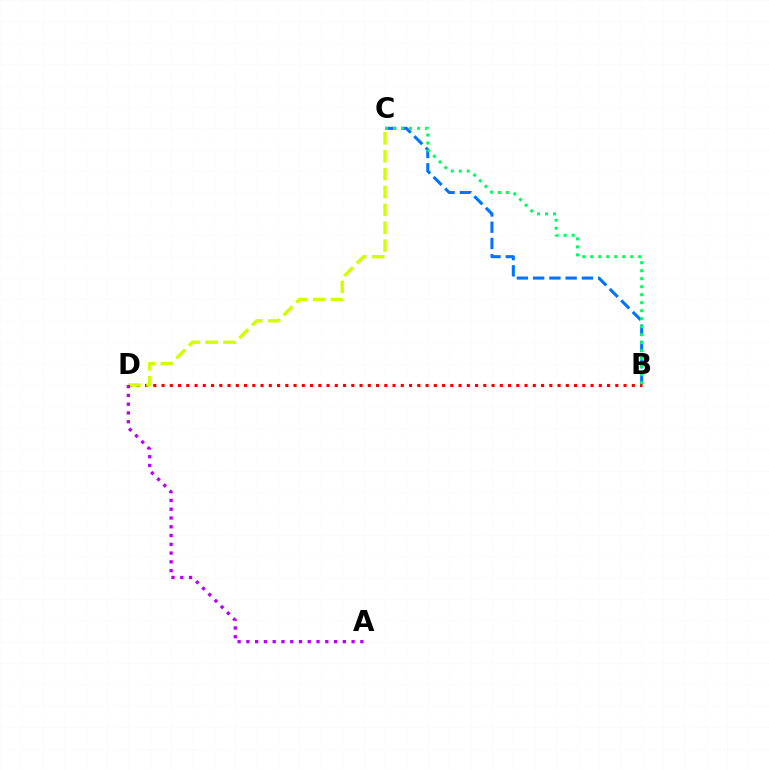{('B', 'C'): [{'color': '#0074ff', 'line_style': 'dashed', 'thickness': 2.21}, {'color': '#00ff5c', 'line_style': 'dotted', 'thickness': 2.17}], ('B', 'D'): [{'color': '#ff0000', 'line_style': 'dotted', 'thickness': 2.24}], ('C', 'D'): [{'color': '#d1ff00', 'line_style': 'dashed', 'thickness': 2.43}], ('A', 'D'): [{'color': '#b900ff', 'line_style': 'dotted', 'thickness': 2.38}]}